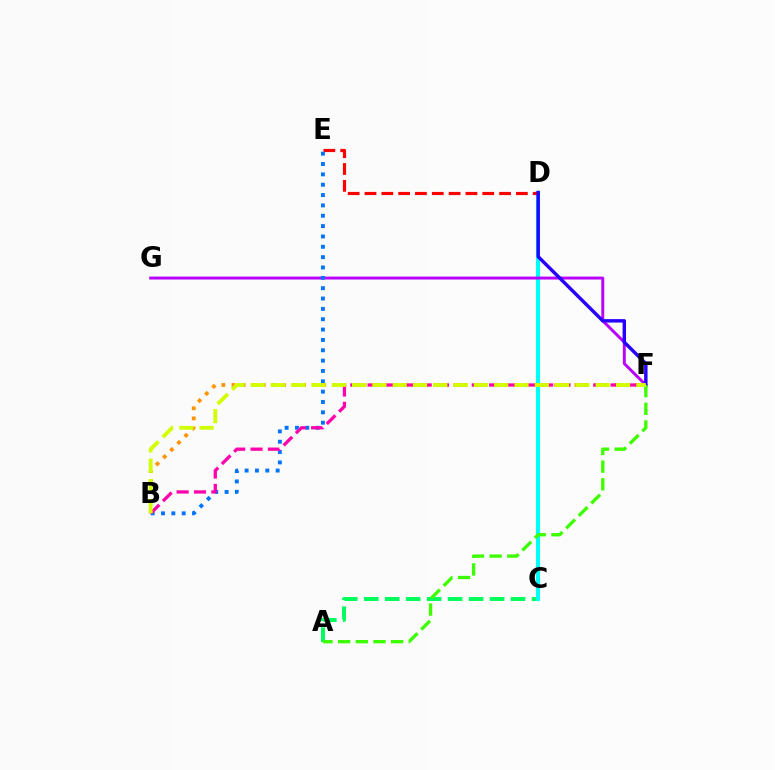{('A', 'C'): [{'color': '#00ff5c', 'line_style': 'dashed', 'thickness': 2.85}], ('B', 'F'): [{'color': '#ff9400', 'line_style': 'dotted', 'thickness': 2.74}, {'color': '#ff00ac', 'line_style': 'dashed', 'thickness': 2.36}, {'color': '#d1ff00', 'line_style': 'dashed', 'thickness': 2.76}], ('C', 'D'): [{'color': '#00fff6', 'line_style': 'solid', 'thickness': 2.97}], ('F', 'G'): [{'color': '#b900ff', 'line_style': 'solid', 'thickness': 2.11}], ('D', 'E'): [{'color': '#ff0000', 'line_style': 'dashed', 'thickness': 2.29}], ('D', 'F'): [{'color': '#2500ff', 'line_style': 'solid', 'thickness': 2.47}], ('B', 'E'): [{'color': '#0074ff', 'line_style': 'dotted', 'thickness': 2.81}], ('A', 'F'): [{'color': '#3dff00', 'line_style': 'dashed', 'thickness': 2.4}]}